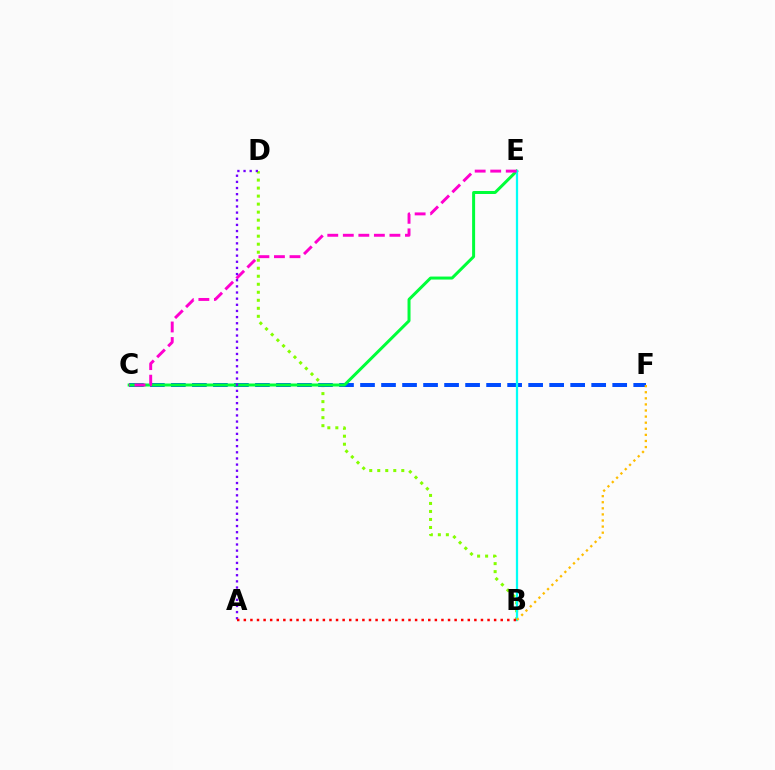{('B', 'D'): [{'color': '#84ff00', 'line_style': 'dotted', 'thickness': 2.18}], ('C', 'F'): [{'color': '#004bff', 'line_style': 'dashed', 'thickness': 2.85}], ('C', 'E'): [{'color': '#00ff39', 'line_style': 'solid', 'thickness': 2.16}, {'color': '#ff00cf', 'line_style': 'dashed', 'thickness': 2.11}], ('B', 'E'): [{'color': '#00fff6', 'line_style': 'solid', 'thickness': 1.63}], ('A', 'D'): [{'color': '#7200ff', 'line_style': 'dotted', 'thickness': 1.67}], ('B', 'F'): [{'color': '#ffbd00', 'line_style': 'dotted', 'thickness': 1.65}], ('A', 'B'): [{'color': '#ff0000', 'line_style': 'dotted', 'thickness': 1.79}]}